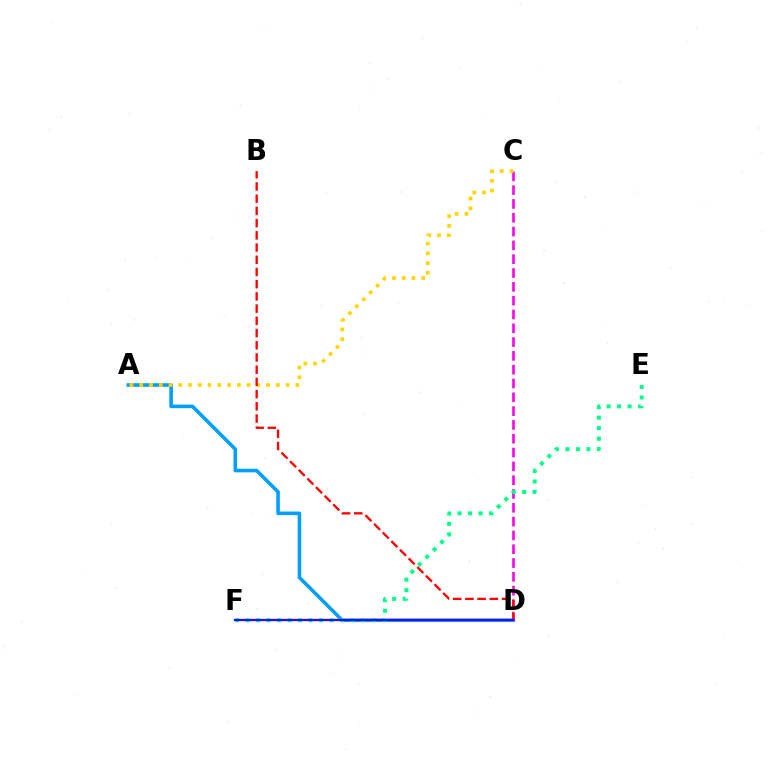{('A', 'D'): [{'color': '#009eff', 'line_style': 'solid', 'thickness': 2.58}], ('C', 'D'): [{'color': '#ff00ed', 'line_style': 'dashed', 'thickness': 1.88}], ('D', 'F'): [{'color': '#4fff00', 'line_style': 'solid', 'thickness': 1.66}, {'color': '#3700ff', 'line_style': 'solid', 'thickness': 1.6}], ('A', 'C'): [{'color': '#ffd500', 'line_style': 'dotted', 'thickness': 2.65}], ('B', 'D'): [{'color': '#ff0000', 'line_style': 'dashed', 'thickness': 1.66}], ('E', 'F'): [{'color': '#00ff86', 'line_style': 'dotted', 'thickness': 2.85}]}